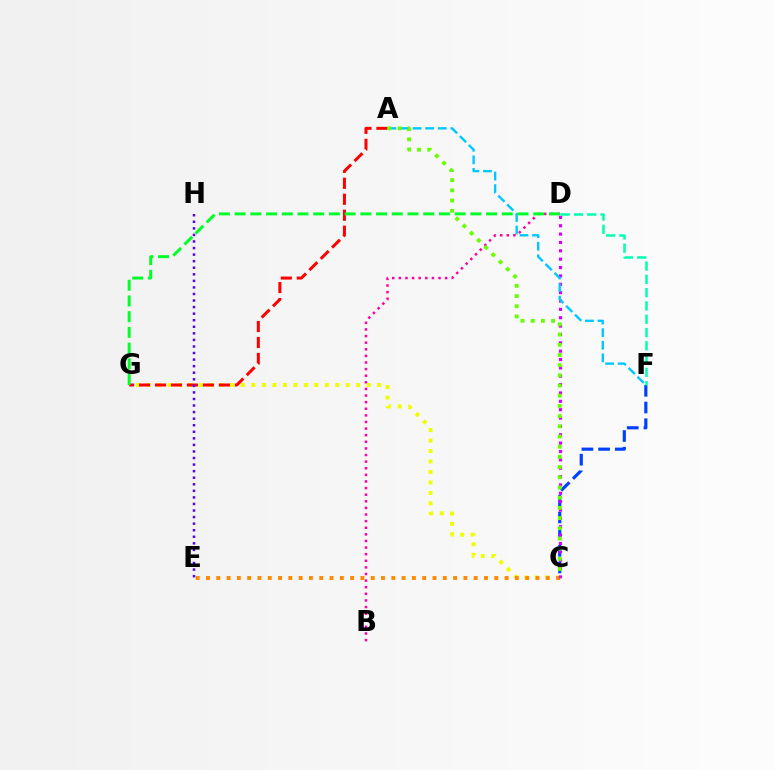{('B', 'D'): [{'color': '#ff00a0', 'line_style': 'dotted', 'thickness': 1.8}], ('C', 'G'): [{'color': '#eeff00', 'line_style': 'dotted', 'thickness': 2.85}], ('C', 'E'): [{'color': '#ff8800', 'line_style': 'dotted', 'thickness': 2.8}], ('A', 'G'): [{'color': '#ff0000', 'line_style': 'dashed', 'thickness': 2.17}], ('C', 'F'): [{'color': '#003fff', 'line_style': 'dashed', 'thickness': 2.27}], ('C', 'D'): [{'color': '#d600ff', 'line_style': 'dotted', 'thickness': 2.27}], ('A', 'F'): [{'color': '#00c7ff', 'line_style': 'dashed', 'thickness': 1.71}], ('D', 'G'): [{'color': '#00ff27', 'line_style': 'dashed', 'thickness': 2.13}], ('D', 'F'): [{'color': '#00ffaf', 'line_style': 'dashed', 'thickness': 1.81}], ('A', 'C'): [{'color': '#66ff00', 'line_style': 'dotted', 'thickness': 2.77}], ('E', 'H'): [{'color': '#4f00ff', 'line_style': 'dotted', 'thickness': 1.78}]}